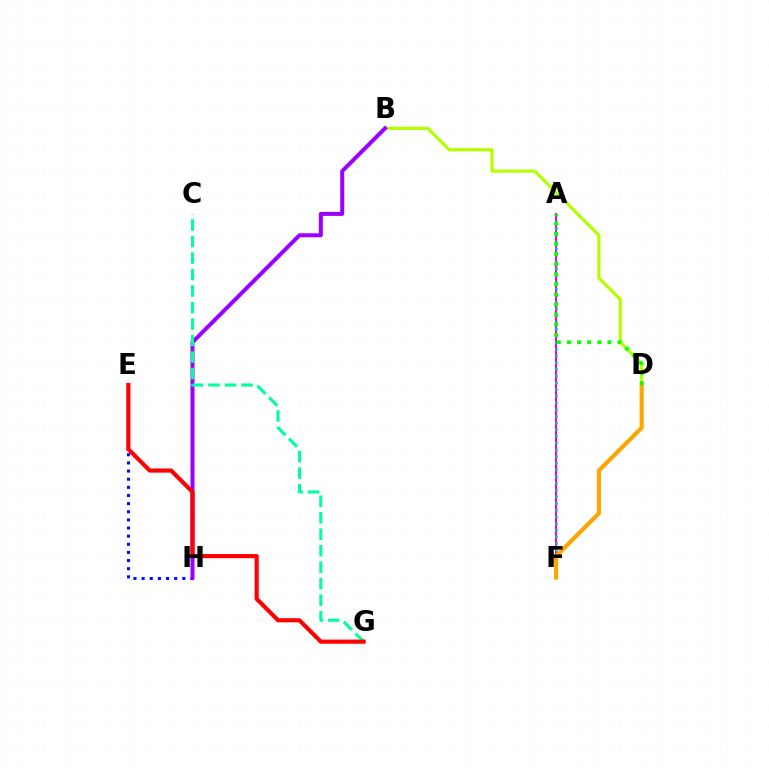{('B', 'D'): [{'color': '#b3ff00', 'line_style': 'solid', 'thickness': 2.3}], ('E', 'H'): [{'color': '#0010ff', 'line_style': 'dotted', 'thickness': 2.21}], ('A', 'F'): [{'color': '#ff00bd', 'line_style': 'solid', 'thickness': 1.51}, {'color': '#00b5ff', 'line_style': 'dotted', 'thickness': 1.82}], ('B', 'H'): [{'color': '#9b00ff', 'line_style': 'solid', 'thickness': 2.9}], ('C', 'G'): [{'color': '#00ff9d', 'line_style': 'dashed', 'thickness': 2.24}], ('E', 'G'): [{'color': '#ff0000', 'line_style': 'solid', 'thickness': 2.98}], ('D', 'F'): [{'color': '#ffa500', 'line_style': 'solid', 'thickness': 2.99}], ('A', 'D'): [{'color': '#08ff00', 'line_style': 'dotted', 'thickness': 2.75}]}